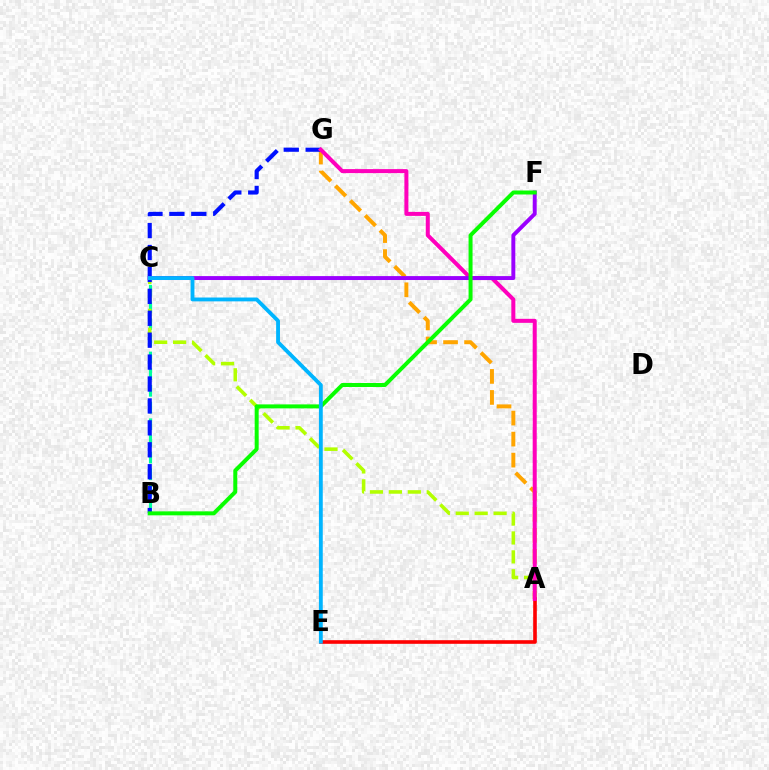{('B', 'C'): [{'color': '#00ff9d', 'line_style': 'dashed', 'thickness': 2.27}], ('A', 'G'): [{'color': '#ffa500', 'line_style': 'dashed', 'thickness': 2.86}, {'color': '#ff00bd', 'line_style': 'solid', 'thickness': 2.89}], ('A', 'C'): [{'color': '#b3ff00', 'line_style': 'dashed', 'thickness': 2.57}], ('B', 'G'): [{'color': '#0010ff', 'line_style': 'dashed', 'thickness': 2.98}], ('A', 'E'): [{'color': '#ff0000', 'line_style': 'solid', 'thickness': 2.61}], ('C', 'F'): [{'color': '#9b00ff', 'line_style': 'solid', 'thickness': 2.83}], ('B', 'F'): [{'color': '#08ff00', 'line_style': 'solid', 'thickness': 2.87}], ('C', 'E'): [{'color': '#00b5ff', 'line_style': 'solid', 'thickness': 2.77}]}